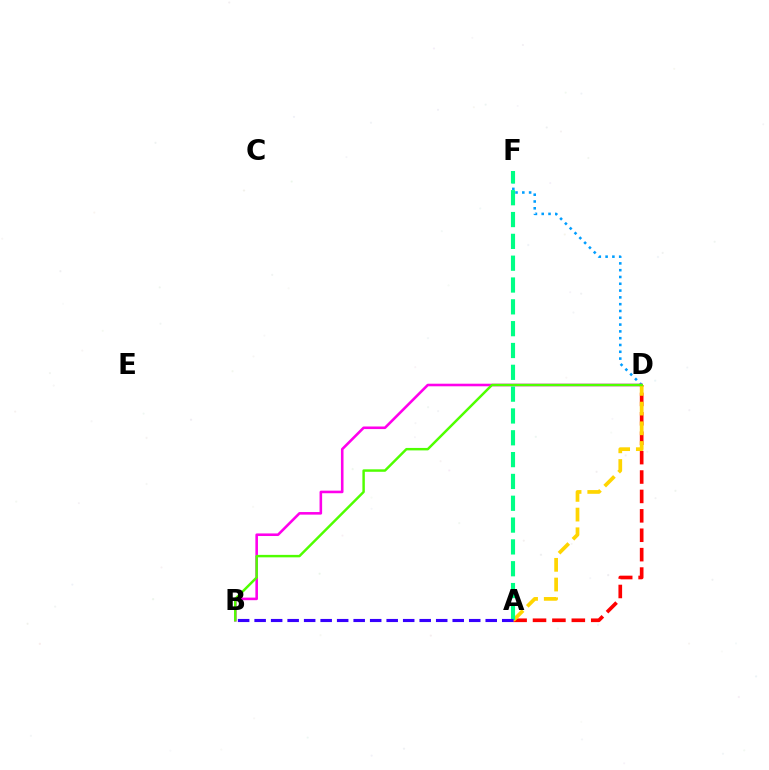{('A', 'D'): [{'color': '#ff0000', 'line_style': 'dashed', 'thickness': 2.64}, {'color': '#ffd500', 'line_style': 'dashed', 'thickness': 2.68}], ('D', 'F'): [{'color': '#009eff', 'line_style': 'dotted', 'thickness': 1.85}], ('B', 'D'): [{'color': '#ff00ed', 'line_style': 'solid', 'thickness': 1.86}, {'color': '#4fff00', 'line_style': 'solid', 'thickness': 1.77}], ('A', 'F'): [{'color': '#00ff86', 'line_style': 'dashed', 'thickness': 2.96}], ('A', 'B'): [{'color': '#3700ff', 'line_style': 'dashed', 'thickness': 2.24}]}